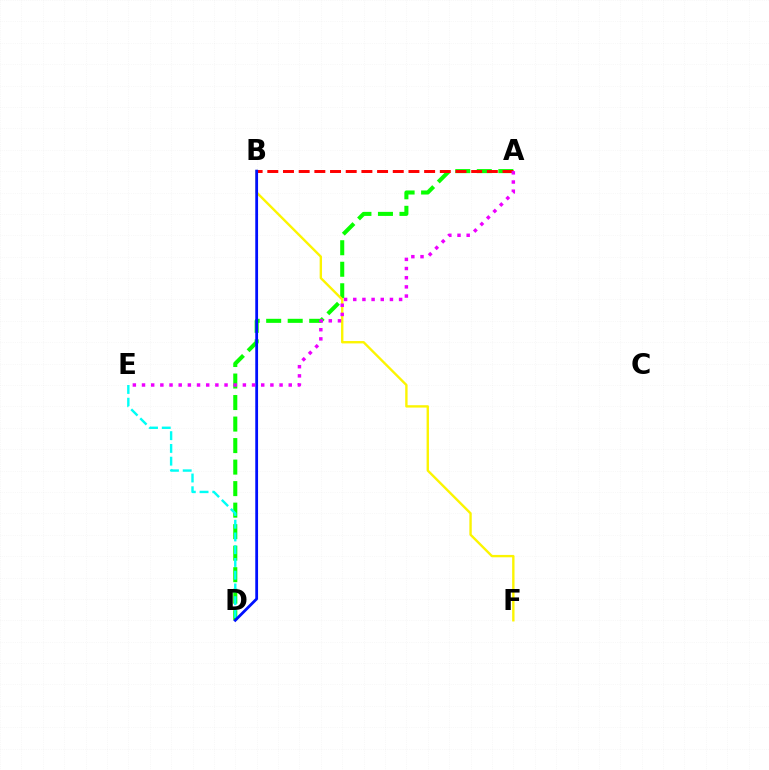{('A', 'D'): [{'color': '#08ff00', 'line_style': 'dashed', 'thickness': 2.92}], ('B', 'F'): [{'color': '#fcf500', 'line_style': 'solid', 'thickness': 1.71}], ('D', 'E'): [{'color': '#00fff6', 'line_style': 'dashed', 'thickness': 1.73}], ('A', 'B'): [{'color': '#ff0000', 'line_style': 'dashed', 'thickness': 2.13}], ('B', 'D'): [{'color': '#0010ff', 'line_style': 'solid', 'thickness': 2.01}], ('A', 'E'): [{'color': '#ee00ff', 'line_style': 'dotted', 'thickness': 2.49}]}